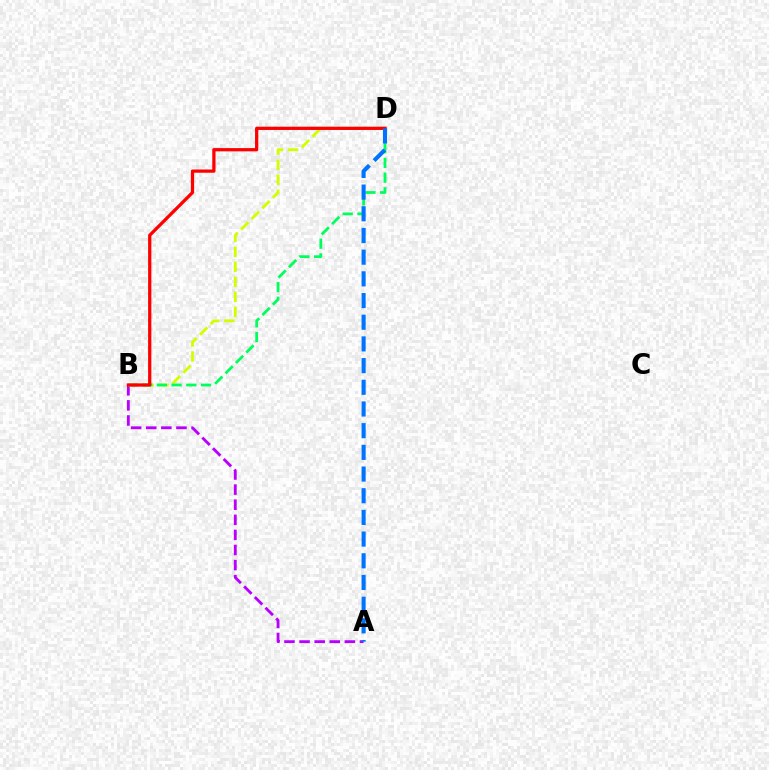{('A', 'B'): [{'color': '#b900ff', 'line_style': 'dashed', 'thickness': 2.05}], ('B', 'D'): [{'color': '#d1ff00', 'line_style': 'dashed', 'thickness': 2.04}, {'color': '#00ff5c', 'line_style': 'dashed', 'thickness': 2.0}, {'color': '#ff0000', 'line_style': 'solid', 'thickness': 2.34}], ('A', 'D'): [{'color': '#0074ff', 'line_style': 'dashed', 'thickness': 2.95}]}